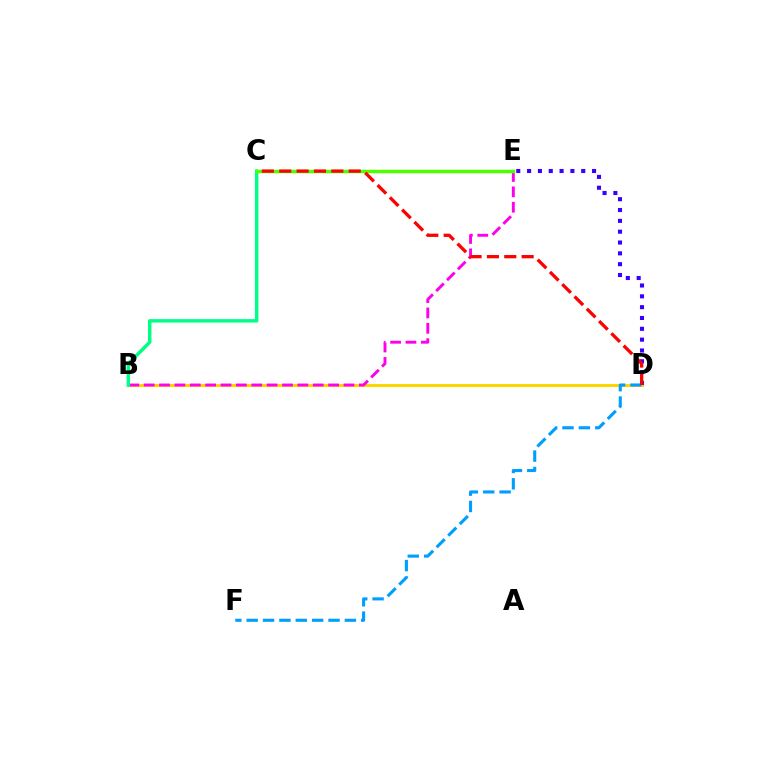{('B', 'D'): [{'color': '#ffd500', 'line_style': 'solid', 'thickness': 2.18}], ('B', 'E'): [{'color': '#ff00ed', 'line_style': 'dashed', 'thickness': 2.09}], ('D', 'F'): [{'color': '#009eff', 'line_style': 'dashed', 'thickness': 2.22}], ('D', 'E'): [{'color': '#3700ff', 'line_style': 'dotted', 'thickness': 2.94}], ('B', 'C'): [{'color': '#00ff86', 'line_style': 'solid', 'thickness': 2.48}], ('C', 'E'): [{'color': '#4fff00', 'line_style': 'solid', 'thickness': 2.5}], ('C', 'D'): [{'color': '#ff0000', 'line_style': 'dashed', 'thickness': 2.36}]}